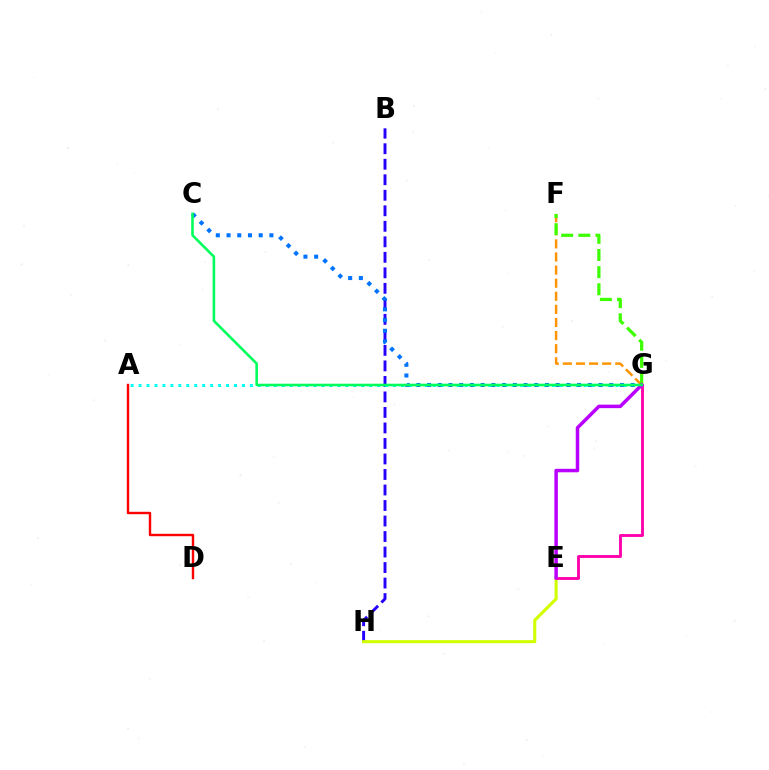{('B', 'H'): [{'color': '#2500ff', 'line_style': 'dashed', 'thickness': 2.11}], ('E', 'H'): [{'color': '#d1ff00', 'line_style': 'solid', 'thickness': 2.22}], ('A', 'G'): [{'color': '#00fff6', 'line_style': 'dotted', 'thickness': 2.16}], ('A', 'D'): [{'color': '#ff0000', 'line_style': 'solid', 'thickness': 1.74}], ('E', 'G'): [{'color': '#ff00ac', 'line_style': 'solid', 'thickness': 2.06}, {'color': '#b900ff', 'line_style': 'solid', 'thickness': 2.52}], ('F', 'G'): [{'color': '#ff9400', 'line_style': 'dashed', 'thickness': 1.78}, {'color': '#3dff00', 'line_style': 'dashed', 'thickness': 2.33}], ('C', 'G'): [{'color': '#0074ff', 'line_style': 'dotted', 'thickness': 2.91}, {'color': '#00ff5c', 'line_style': 'solid', 'thickness': 1.86}]}